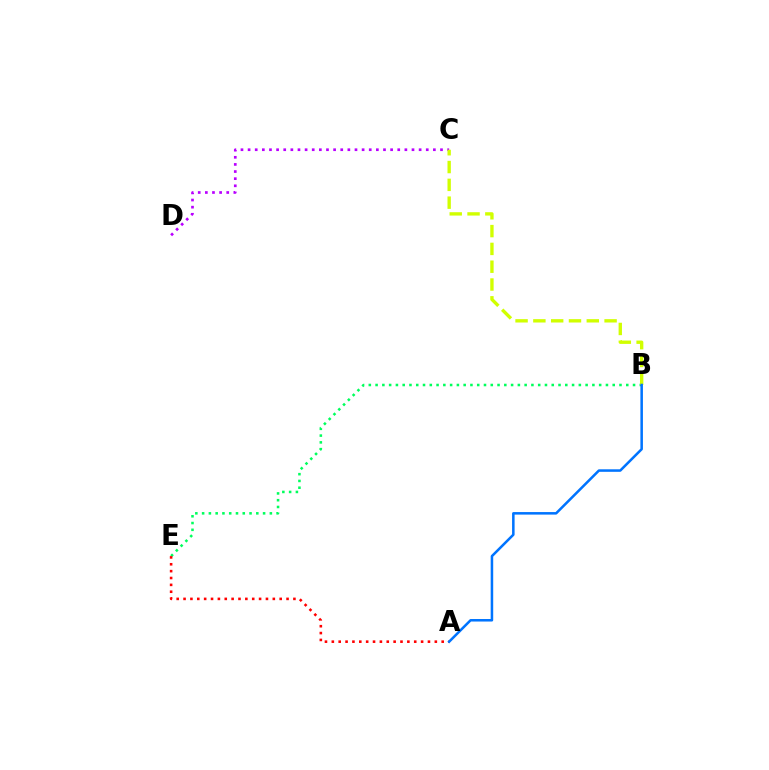{('C', 'D'): [{'color': '#b900ff', 'line_style': 'dotted', 'thickness': 1.94}], ('B', 'E'): [{'color': '#00ff5c', 'line_style': 'dotted', 'thickness': 1.84}], ('B', 'C'): [{'color': '#d1ff00', 'line_style': 'dashed', 'thickness': 2.42}], ('A', 'E'): [{'color': '#ff0000', 'line_style': 'dotted', 'thickness': 1.87}], ('A', 'B'): [{'color': '#0074ff', 'line_style': 'solid', 'thickness': 1.82}]}